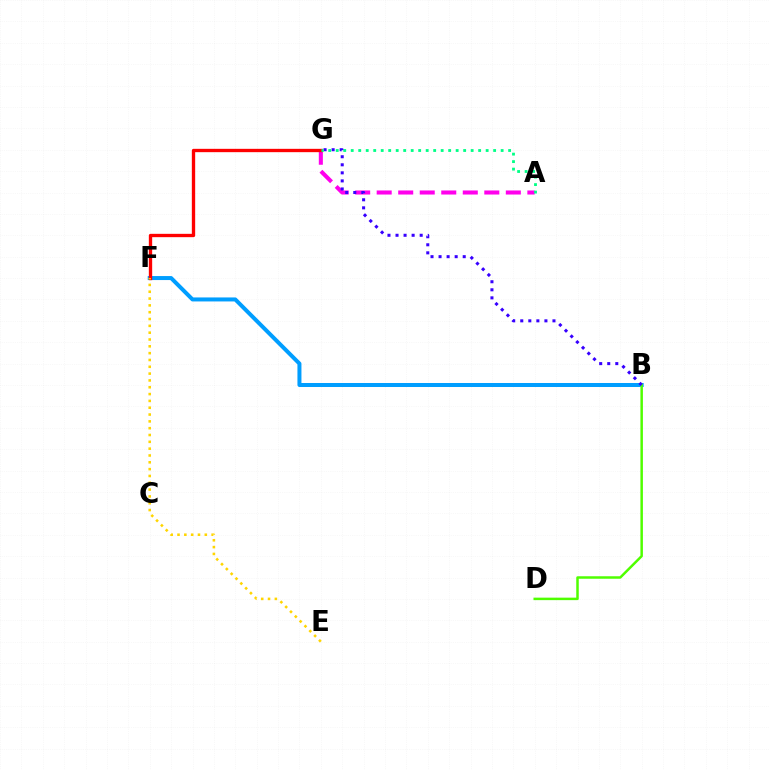{('B', 'F'): [{'color': '#009eff', 'line_style': 'solid', 'thickness': 2.88}], ('A', 'G'): [{'color': '#ff00ed', 'line_style': 'dashed', 'thickness': 2.92}, {'color': '#00ff86', 'line_style': 'dotted', 'thickness': 2.04}], ('F', 'G'): [{'color': '#ff0000', 'line_style': 'solid', 'thickness': 2.4}], ('B', 'D'): [{'color': '#4fff00', 'line_style': 'solid', 'thickness': 1.79}], ('E', 'F'): [{'color': '#ffd500', 'line_style': 'dotted', 'thickness': 1.85}], ('B', 'G'): [{'color': '#3700ff', 'line_style': 'dotted', 'thickness': 2.19}]}